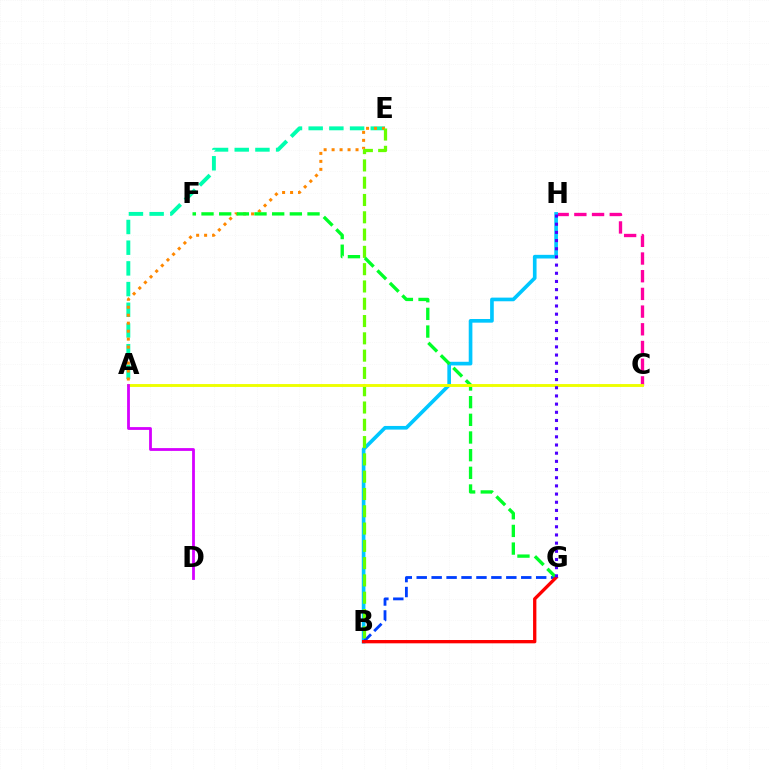{('C', 'H'): [{'color': '#ff00a0', 'line_style': 'dashed', 'thickness': 2.4}], ('B', 'H'): [{'color': '#00c7ff', 'line_style': 'solid', 'thickness': 2.63}], ('A', 'E'): [{'color': '#00ffaf', 'line_style': 'dashed', 'thickness': 2.81}, {'color': '#ff8800', 'line_style': 'dotted', 'thickness': 2.17}], ('B', 'G'): [{'color': '#003fff', 'line_style': 'dashed', 'thickness': 2.03}, {'color': '#ff0000', 'line_style': 'solid', 'thickness': 2.38}], ('B', 'E'): [{'color': '#66ff00', 'line_style': 'dashed', 'thickness': 2.35}], ('F', 'G'): [{'color': '#00ff27', 'line_style': 'dashed', 'thickness': 2.4}], ('A', 'C'): [{'color': '#eeff00', 'line_style': 'solid', 'thickness': 2.08}], ('A', 'D'): [{'color': '#d600ff', 'line_style': 'solid', 'thickness': 2.01}], ('G', 'H'): [{'color': '#4f00ff', 'line_style': 'dotted', 'thickness': 2.22}]}